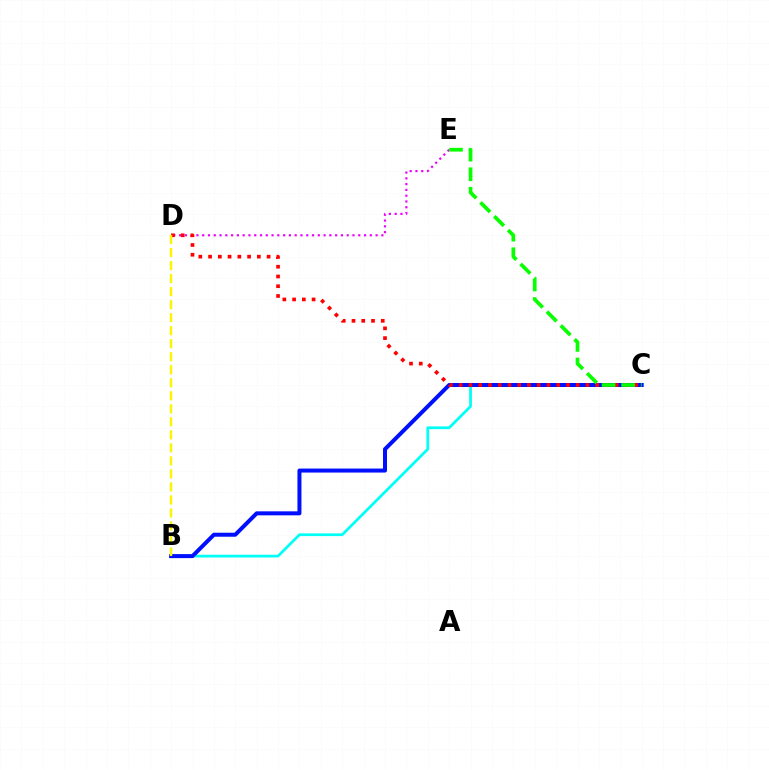{('D', 'E'): [{'color': '#ee00ff', 'line_style': 'dotted', 'thickness': 1.57}], ('B', 'C'): [{'color': '#00fff6', 'line_style': 'solid', 'thickness': 1.98}, {'color': '#0010ff', 'line_style': 'solid', 'thickness': 2.88}], ('C', 'D'): [{'color': '#ff0000', 'line_style': 'dotted', 'thickness': 2.65}], ('C', 'E'): [{'color': '#08ff00', 'line_style': 'dashed', 'thickness': 2.65}], ('B', 'D'): [{'color': '#fcf500', 'line_style': 'dashed', 'thickness': 1.77}]}